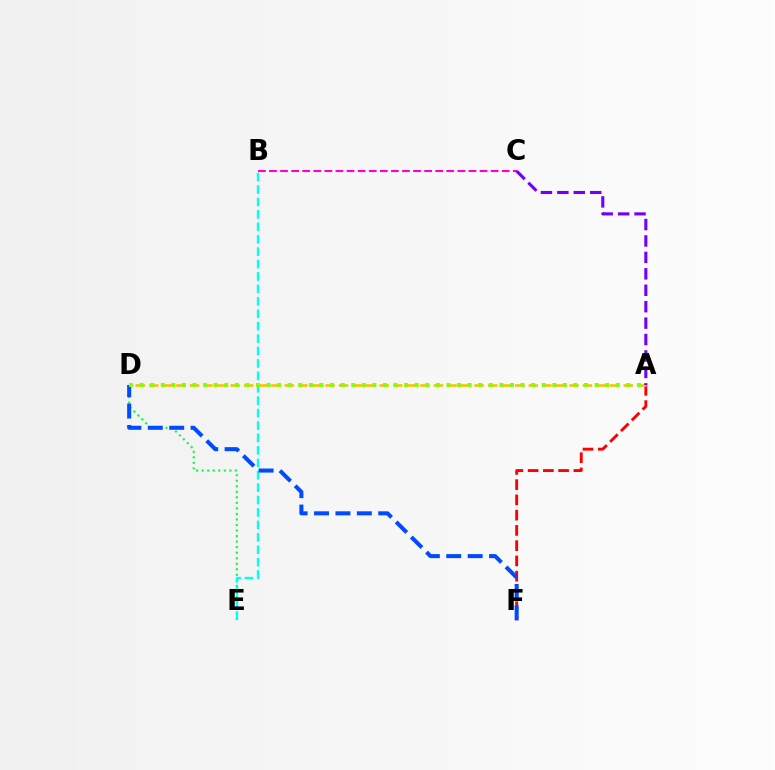{('A', 'F'): [{'color': '#ff0000', 'line_style': 'dashed', 'thickness': 2.07}], ('B', 'C'): [{'color': '#ff00cf', 'line_style': 'dashed', 'thickness': 1.51}], ('D', 'E'): [{'color': '#00ff39', 'line_style': 'dotted', 'thickness': 1.5}], ('A', 'D'): [{'color': '#ffbd00', 'line_style': 'dashed', 'thickness': 1.84}, {'color': '#84ff00', 'line_style': 'dotted', 'thickness': 2.88}], ('B', 'E'): [{'color': '#00fff6', 'line_style': 'dashed', 'thickness': 1.69}], ('A', 'C'): [{'color': '#7200ff', 'line_style': 'dashed', 'thickness': 2.23}], ('D', 'F'): [{'color': '#004bff', 'line_style': 'dashed', 'thickness': 2.91}]}